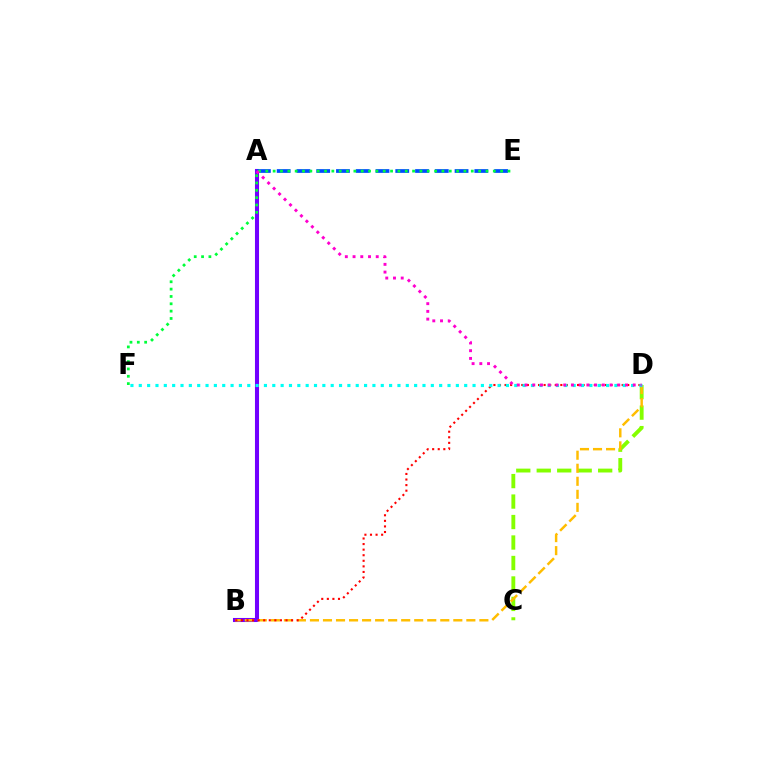{('A', 'B'): [{'color': '#7200ff', 'line_style': 'solid', 'thickness': 2.93}], ('C', 'D'): [{'color': '#84ff00', 'line_style': 'dashed', 'thickness': 2.78}], ('B', 'D'): [{'color': '#ffbd00', 'line_style': 'dashed', 'thickness': 1.77}, {'color': '#ff0000', 'line_style': 'dotted', 'thickness': 1.51}], ('A', 'E'): [{'color': '#004bff', 'line_style': 'dashed', 'thickness': 2.69}], ('D', 'F'): [{'color': '#00fff6', 'line_style': 'dotted', 'thickness': 2.27}], ('E', 'F'): [{'color': '#00ff39', 'line_style': 'dotted', 'thickness': 1.99}], ('A', 'D'): [{'color': '#ff00cf', 'line_style': 'dotted', 'thickness': 2.1}]}